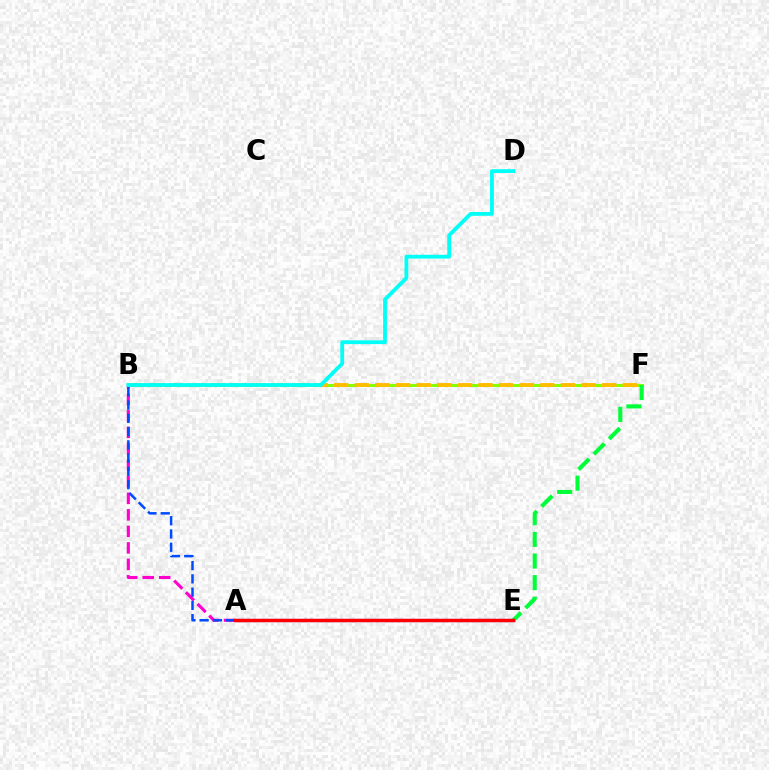{('B', 'F'): [{'color': '#84ff00', 'line_style': 'solid', 'thickness': 2.13}, {'color': '#ffbd00', 'line_style': 'dashed', 'thickness': 2.8}], ('A', 'B'): [{'color': '#ff00cf', 'line_style': 'dashed', 'thickness': 2.24}, {'color': '#004bff', 'line_style': 'dashed', 'thickness': 1.8}], ('E', 'F'): [{'color': '#00ff39', 'line_style': 'dashed', 'thickness': 2.94}], ('B', 'D'): [{'color': '#00fff6', 'line_style': 'solid', 'thickness': 2.75}], ('A', 'E'): [{'color': '#7200ff', 'line_style': 'solid', 'thickness': 2.3}, {'color': '#ff0000', 'line_style': 'solid', 'thickness': 2.44}]}